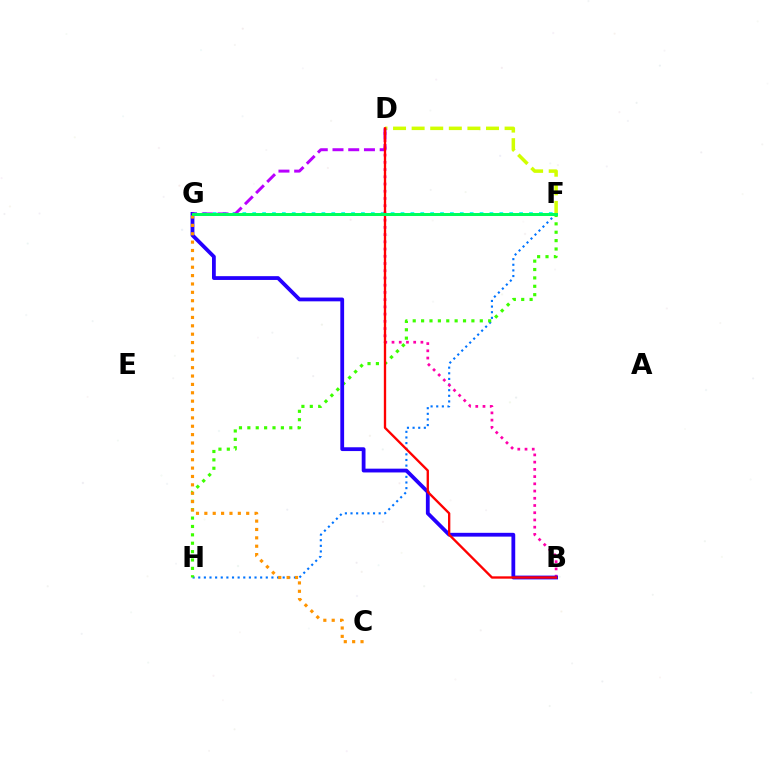{('F', 'H'): [{'color': '#0074ff', 'line_style': 'dotted', 'thickness': 1.53}, {'color': '#3dff00', 'line_style': 'dotted', 'thickness': 2.28}], ('D', 'F'): [{'color': '#d1ff00', 'line_style': 'dashed', 'thickness': 2.53}], ('F', 'G'): [{'color': '#00fff6', 'line_style': 'dotted', 'thickness': 2.69}, {'color': '#00ff5c', 'line_style': 'solid', 'thickness': 2.15}], ('B', 'D'): [{'color': '#ff00ac', 'line_style': 'dotted', 'thickness': 1.96}, {'color': '#ff0000', 'line_style': 'solid', 'thickness': 1.68}], ('B', 'G'): [{'color': '#2500ff', 'line_style': 'solid', 'thickness': 2.73}], ('D', 'G'): [{'color': '#b900ff', 'line_style': 'dashed', 'thickness': 2.14}], ('C', 'G'): [{'color': '#ff9400', 'line_style': 'dotted', 'thickness': 2.27}]}